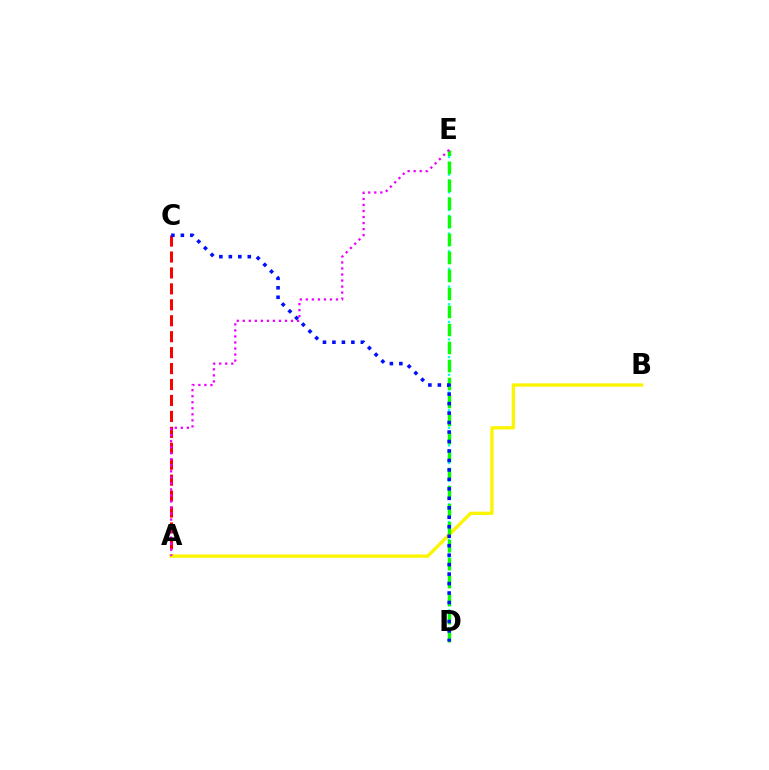{('A', 'C'): [{'color': '#ff0000', 'line_style': 'dashed', 'thickness': 2.17}], ('D', 'E'): [{'color': '#00fff6', 'line_style': 'dotted', 'thickness': 1.6}, {'color': '#08ff00', 'line_style': 'dashed', 'thickness': 2.45}], ('A', 'B'): [{'color': '#fcf500', 'line_style': 'solid', 'thickness': 2.39}], ('A', 'E'): [{'color': '#ee00ff', 'line_style': 'dotted', 'thickness': 1.64}], ('C', 'D'): [{'color': '#0010ff', 'line_style': 'dotted', 'thickness': 2.57}]}